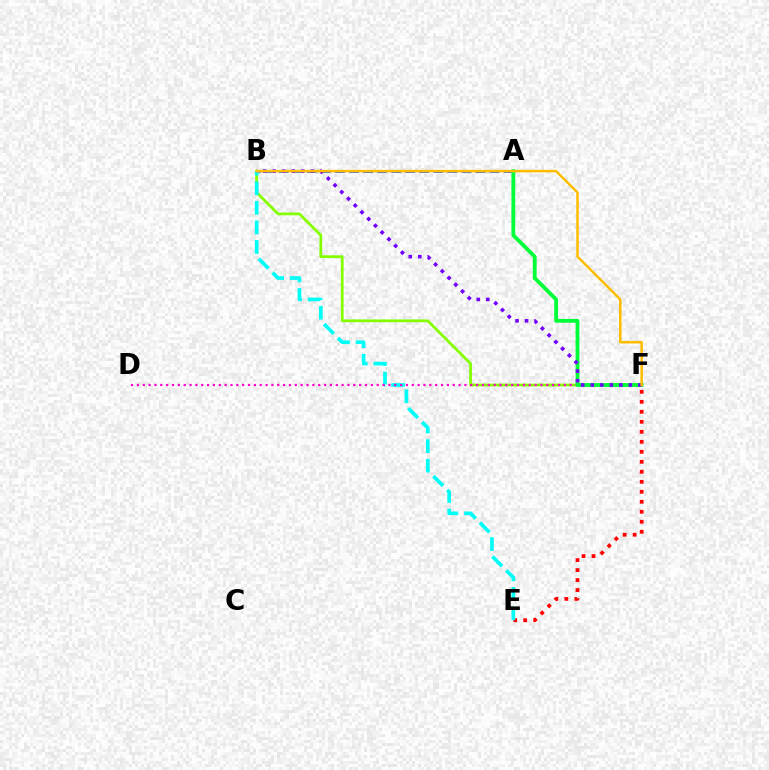{('A', 'B'): [{'color': '#004bff', 'line_style': 'dashed', 'thickness': 1.91}], ('E', 'F'): [{'color': '#ff0000', 'line_style': 'dotted', 'thickness': 2.72}], ('B', 'F'): [{'color': '#84ff00', 'line_style': 'solid', 'thickness': 2.0}, {'color': '#7200ff', 'line_style': 'dotted', 'thickness': 2.59}, {'color': '#ffbd00', 'line_style': 'solid', 'thickness': 1.82}], ('B', 'E'): [{'color': '#00fff6', 'line_style': 'dashed', 'thickness': 2.66}], ('D', 'F'): [{'color': '#ff00cf', 'line_style': 'dotted', 'thickness': 1.59}], ('A', 'F'): [{'color': '#00ff39', 'line_style': 'solid', 'thickness': 2.74}]}